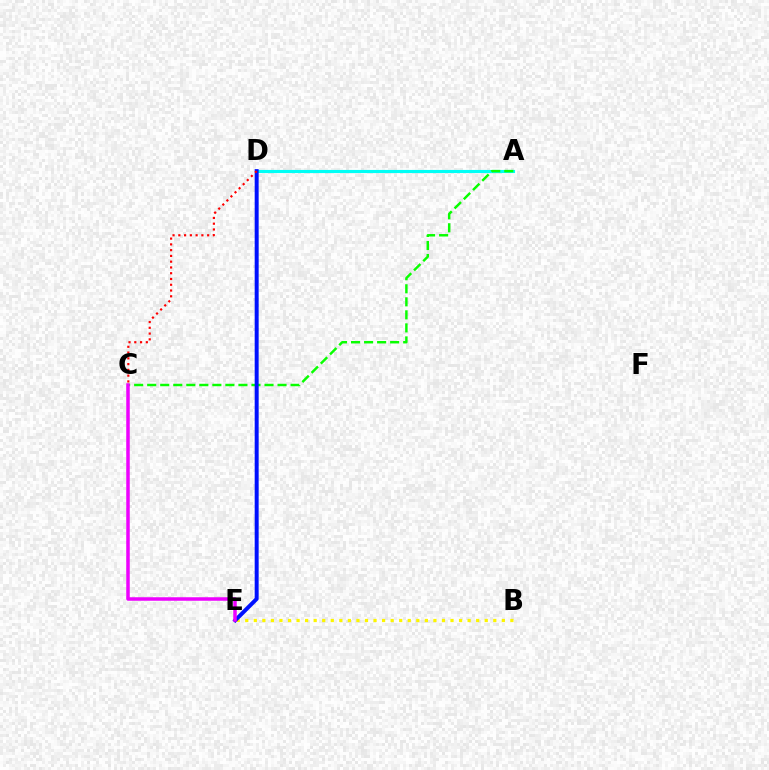{('A', 'D'): [{'color': '#00fff6', 'line_style': 'solid', 'thickness': 2.26}], ('B', 'E'): [{'color': '#fcf500', 'line_style': 'dotted', 'thickness': 2.32}], ('A', 'C'): [{'color': '#08ff00', 'line_style': 'dashed', 'thickness': 1.77}], ('D', 'E'): [{'color': '#0010ff', 'line_style': 'solid', 'thickness': 2.86}], ('C', 'E'): [{'color': '#ee00ff', 'line_style': 'solid', 'thickness': 2.52}], ('C', 'D'): [{'color': '#ff0000', 'line_style': 'dotted', 'thickness': 1.57}]}